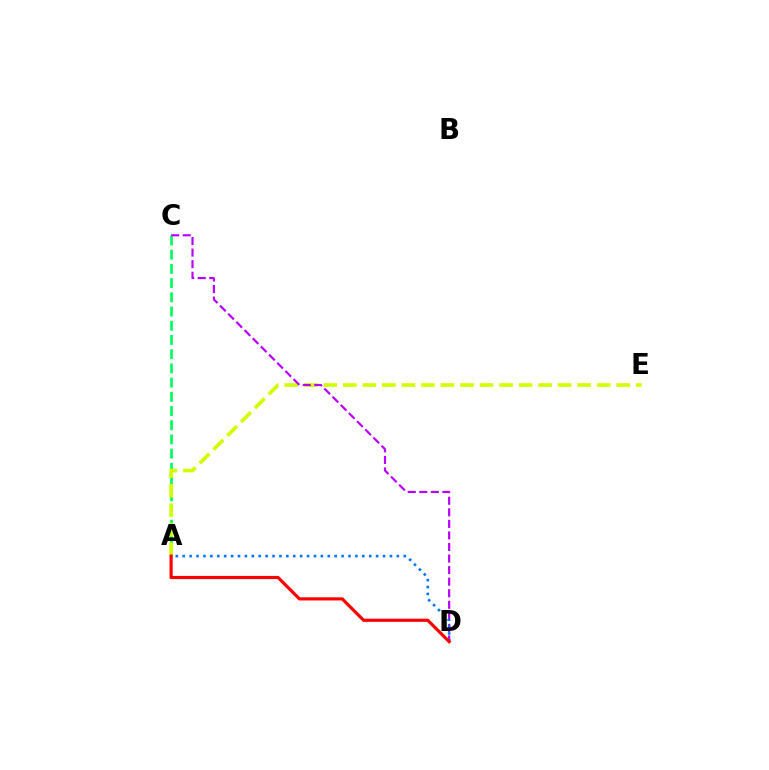{('A', 'C'): [{'color': '#00ff5c', 'line_style': 'dashed', 'thickness': 1.93}], ('A', 'E'): [{'color': '#d1ff00', 'line_style': 'dashed', 'thickness': 2.65}], ('C', 'D'): [{'color': '#b900ff', 'line_style': 'dashed', 'thickness': 1.57}], ('A', 'D'): [{'color': '#0074ff', 'line_style': 'dotted', 'thickness': 1.88}, {'color': '#ff0000', 'line_style': 'solid', 'thickness': 2.28}]}